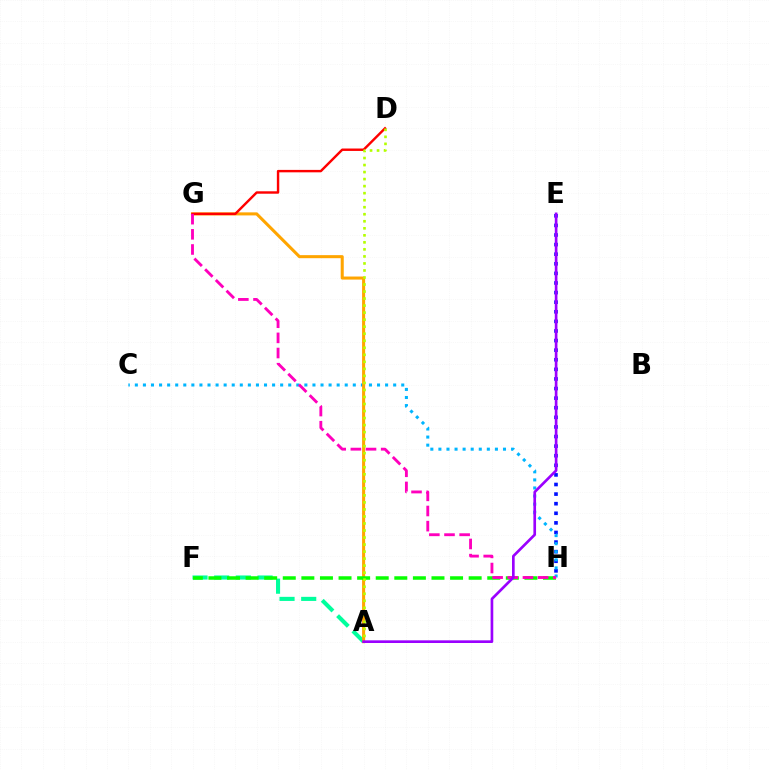{('E', 'H'): [{'color': '#0010ff', 'line_style': 'dotted', 'thickness': 2.61}], ('C', 'H'): [{'color': '#00b5ff', 'line_style': 'dotted', 'thickness': 2.19}], ('A', 'F'): [{'color': '#00ff9d', 'line_style': 'dashed', 'thickness': 2.95}], ('A', 'G'): [{'color': '#ffa500', 'line_style': 'solid', 'thickness': 2.2}], ('F', 'H'): [{'color': '#08ff00', 'line_style': 'dashed', 'thickness': 2.53}], ('D', 'G'): [{'color': '#ff0000', 'line_style': 'solid', 'thickness': 1.74}], ('A', 'D'): [{'color': '#b3ff00', 'line_style': 'dotted', 'thickness': 1.91}], ('G', 'H'): [{'color': '#ff00bd', 'line_style': 'dashed', 'thickness': 2.06}], ('A', 'E'): [{'color': '#9b00ff', 'line_style': 'solid', 'thickness': 1.92}]}